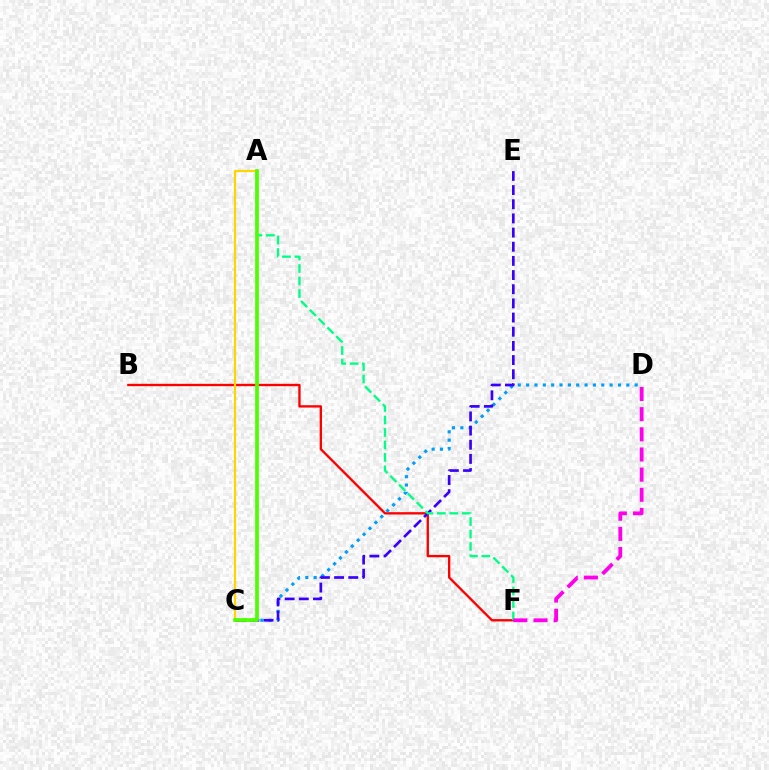{('B', 'F'): [{'color': '#ff0000', 'line_style': 'solid', 'thickness': 1.69}], ('C', 'D'): [{'color': '#009eff', 'line_style': 'dotted', 'thickness': 2.27}], ('C', 'E'): [{'color': '#3700ff', 'line_style': 'dashed', 'thickness': 1.92}], ('A', 'F'): [{'color': '#00ff86', 'line_style': 'dashed', 'thickness': 1.69}], ('D', 'F'): [{'color': '#ff00ed', 'line_style': 'dashed', 'thickness': 2.74}], ('A', 'C'): [{'color': '#ffd500', 'line_style': 'solid', 'thickness': 1.56}, {'color': '#4fff00', 'line_style': 'solid', 'thickness': 2.67}]}